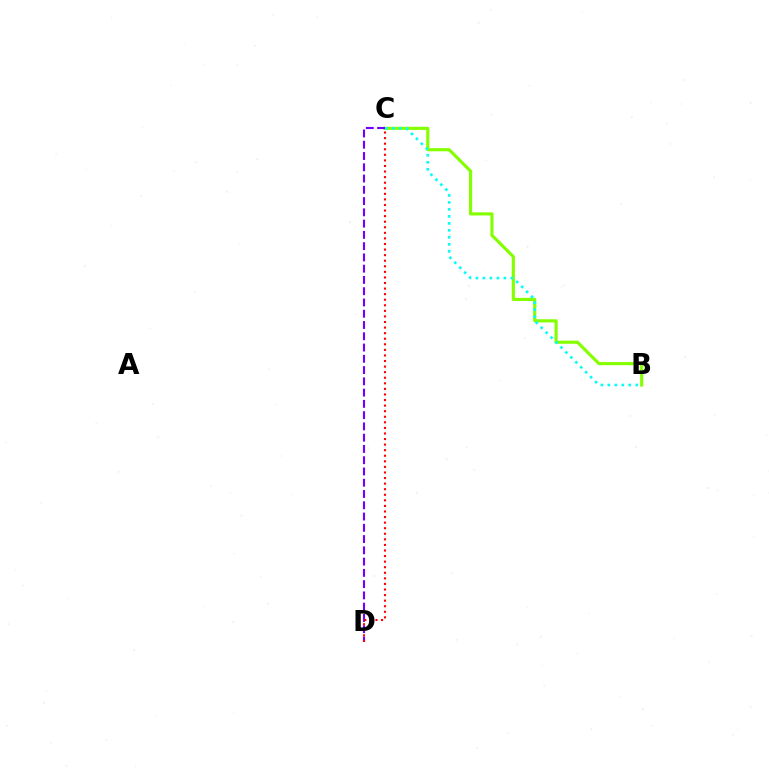{('B', 'C'): [{'color': '#84ff00', 'line_style': 'solid', 'thickness': 2.26}, {'color': '#00fff6', 'line_style': 'dotted', 'thickness': 1.9}], ('C', 'D'): [{'color': '#7200ff', 'line_style': 'dashed', 'thickness': 1.53}, {'color': '#ff0000', 'line_style': 'dotted', 'thickness': 1.51}]}